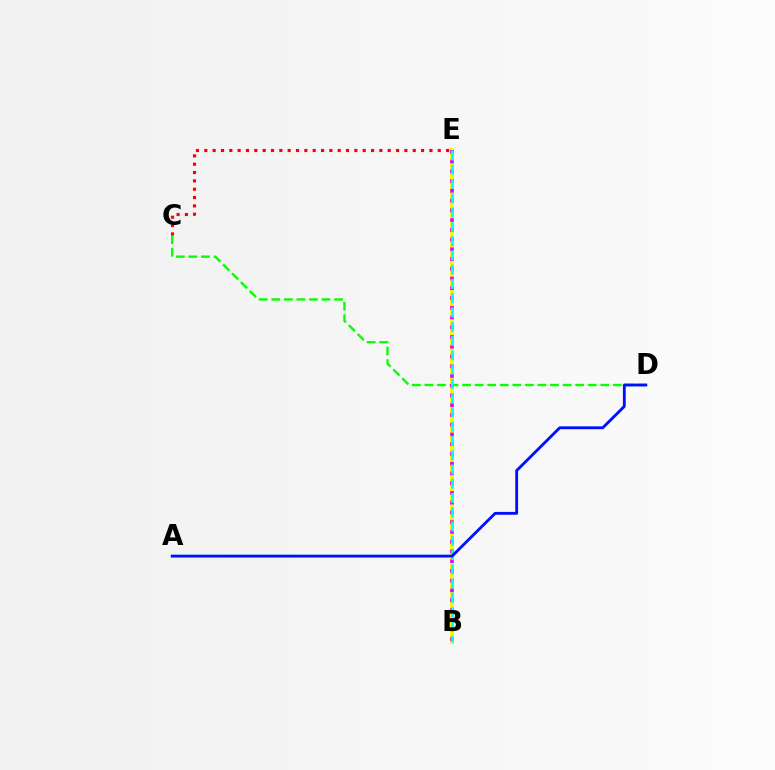{('C', 'D'): [{'color': '#08ff00', 'line_style': 'dashed', 'thickness': 1.71}], ('B', 'E'): [{'color': '#fcf500', 'line_style': 'solid', 'thickness': 2.8}, {'color': '#ee00ff', 'line_style': 'dotted', 'thickness': 2.65}, {'color': '#00fff6', 'line_style': 'dashed', 'thickness': 1.94}], ('C', 'E'): [{'color': '#ff0000', 'line_style': 'dotted', 'thickness': 2.27}], ('A', 'D'): [{'color': '#0010ff', 'line_style': 'solid', 'thickness': 2.05}]}